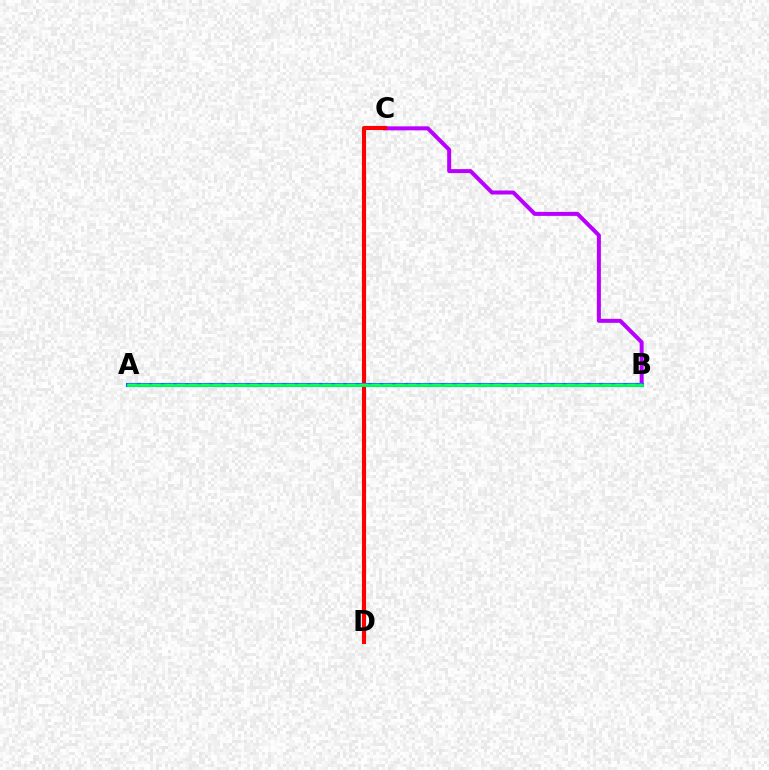{('B', 'C'): [{'color': '#b900ff', 'line_style': 'solid', 'thickness': 2.88}], ('C', 'D'): [{'color': '#ff0000', 'line_style': 'solid', 'thickness': 2.96}], ('A', 'B'): [{'color': '#0074ff', 'line_style': 'solid', 'thickness': 2.95}, {'color': '#d1ff00', 'line_style': 'dashed', 'thickness': 1.65}, {'color': '#00ff5c', 'line_style': 'solid', 'thickness': 1.97}]}